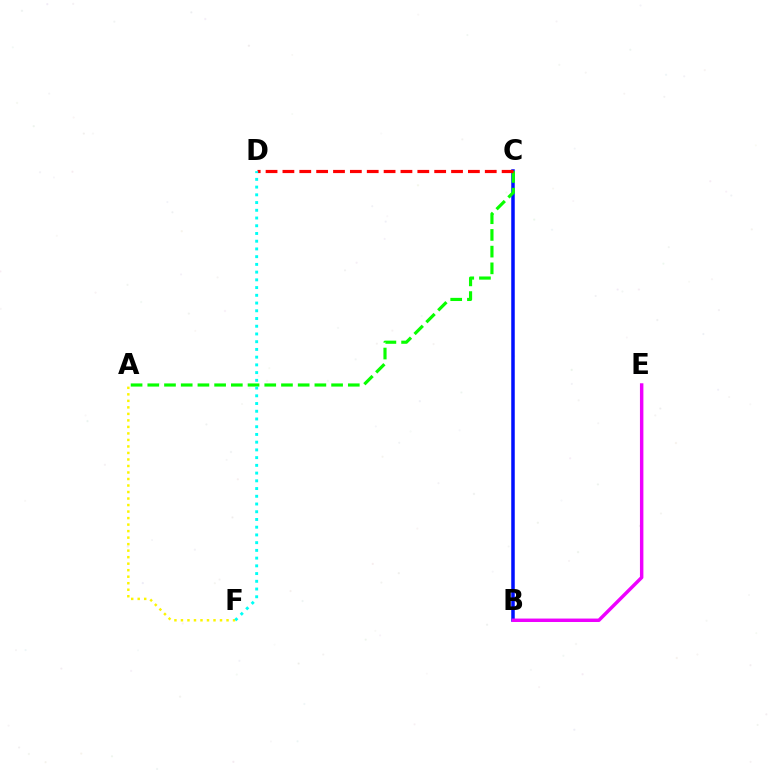{('B', 'C'): [{'color': '#0010ff', 'line_style': 'solid', 'thickness': 2.53}], ('A', 'C'): [{'color': '#08ff00', 'line_style': 'dashed', 'thickness': 2.27}], ('C', 'D'): [{'color': '#ff0000', 'line_style': 'dashed', 'thickness': 2.29}], ('A', 'F'): [{'color': '#fcf500', 'line_style': 'dotted', 'thickness': 1.77}], ('D', 'F'): [{'color': '#00fff6', 'line_style': 'dotted', 'thickness': 2.1}], ('B', 'E'): [{'color': '#ee00ff', 'line_style': 'solid', 'thickness': 2.48}]}